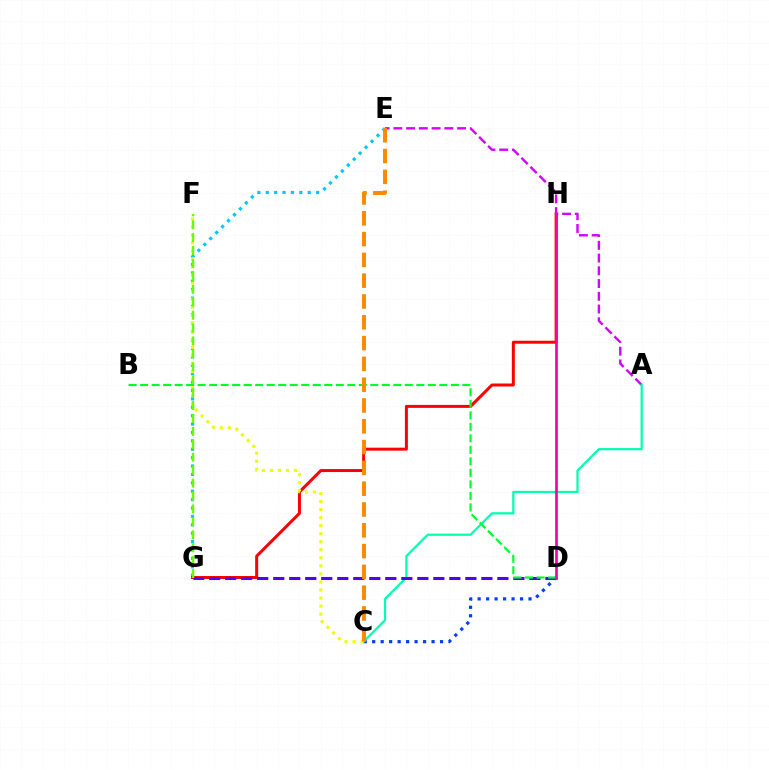{('C', 'D'): [{'color': '#003fff', 'line_style': 'dotted', 'thickness': 2.3}], ('E', 'G'): [{'color': '#00c7ff', 'line_style': 'dotted', 'thickness': 2.28}], ('G', 'H'): [{'color': '#ff0000', 'line_style': 'solid', 'thickness': 2.15}], ('A', 'E'): [{'color': '#d600ff', 'line_style': 'dashed', 'thickness': 1.73}], ('A', 'C'): [{'color': '#00ffaf', 'line_style': 'solid', 'thickness': 1.6}], ('D', 'G'): [{'color': '#4f00ff', 'line_style': 'dashed', 'thickness': 2.17}], ('B', 'D'): [{'color': '#00ff27', 'line_style': 'dashed', 'thickness': 1.56}], ('C', 'F'): [{'color': '#eeff00', 'line_style': 'dotted', 'thickness': 2.18}], ('C', 'E'): [{'color': '#ff8800', 'line_style': 'dashed', 'thickness': 2.83}], ('D', 'H'): [{'color': '#ff00a0', 'line_style': 'solid', 'thickness': 1.94}], ('F', 'G'): [{'color': '#66ff00', 'line_style': 'dashed', 'thickness': 1.75}]}